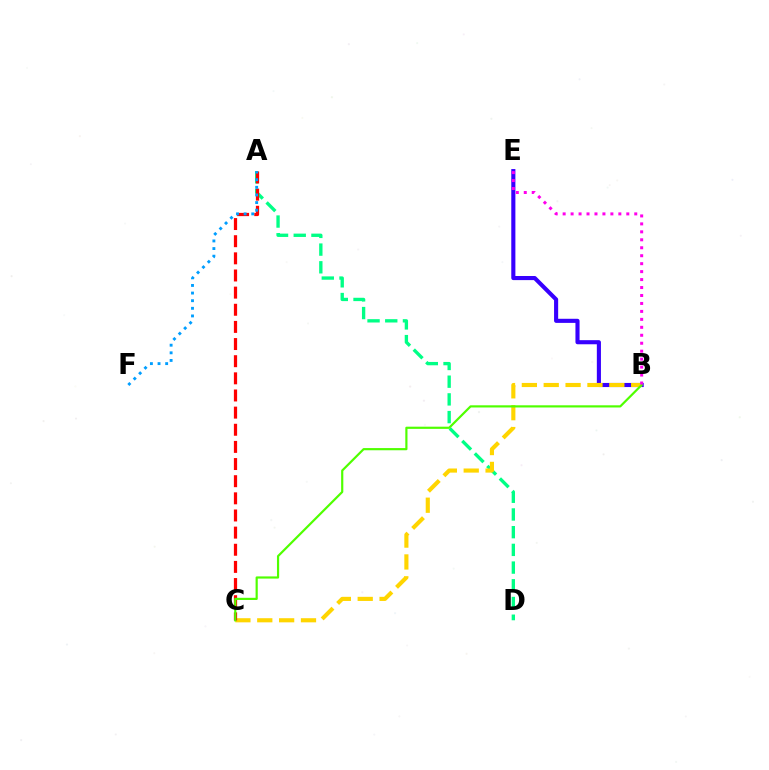{('A', 'D'): [{'color': '#00ff86', 'line_style': 'dashed', 'thickness': 2.41}], ('B', 'E'): [{'color': '#3700ff', 'line_style': 'solid', 'thickness': 2.96}, {'color': '#ff00ed', 'line_style': 'dotted', 'thickness': 2.16}], ('B', 'C'): [{'color': '#ffd500', 'line_style': 'dashed', 'thickness': 2.97}, {'color': '#4fff00', 'line_style': 'solid', 'thickness': 1.57}], ('A', 'C'): [{'color': '#ff0000', 'line_style': 'dashed', 'thickness': 2.33}], ('A', 'F'): [{'color': '#009eff', 'line_style': 'dotted', 'thickness': 2.07}]}